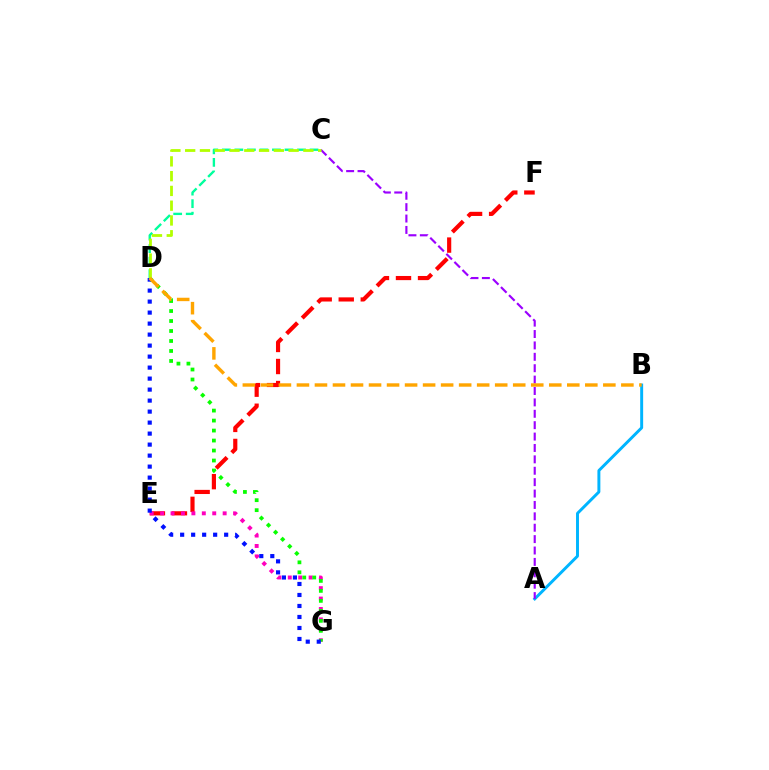{('A', 'B'): [{'color': '#00b5ff', 'line_style': 'solid', 'thickness': 2.12}], ('E', 'F'): [{'color': '#ff0000', 'line_style': 'dashed', 'thickness': 2.99}], ('E', 'G'): [{'color': '#ff00bd', 'line_style': 'dotted', 'thickness': 2.83}], ('A', 'C'): [{'color': '#9b00ff', 'line_style': 'dashed', 'thickness': 1.55}], ('D', 'G'): [{'color': '#08ff00', 'line_style': 'dotted', 'thickness': 2.71}, {'color': '#0010ff', 'line_style': 'dotted', 'thickness': 2.99}], ('C', 'D'): [{'color': '#00ff9d', 'line_style': 'dashed', 'thickness': 1.7}, {'color': '#b3ff00', 'line_style': 'dashed', 'thickness': 2.01}], ('B', 'D'): [{'color': '#ffa500', 'line_style': 'dashed', 'thickness': 2.45}]}